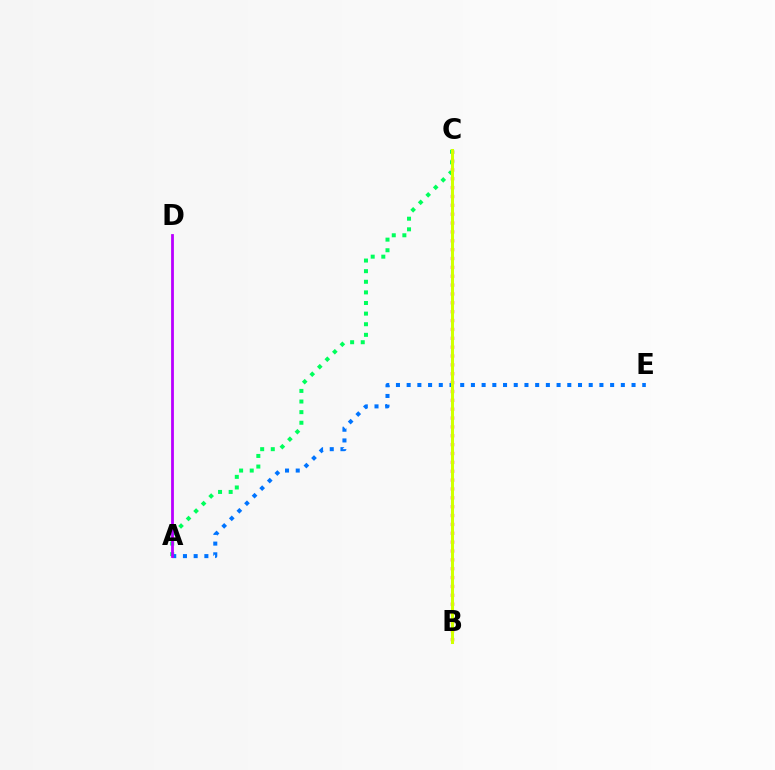{('B', 'C'): [{'color': '#ff0000', 'line_style': 'dotted', 'thickness': 2.41}, {'color': '#d1ff00', 'line_style': 'solid', 'thickness': 2.17}], ('A', 'C'): [{'color': '#00ff5c', 'line_style': 'dotted', 'thickness': 2.88}], ('A', 'E'): [{'color': '#0074ff', 'line_style': 'dotted', 'thickness': 2.91}], ('A', 'D'): [{'color': '#b900ff', 'line_style': 'solid', 'thickness': 2.01}]}